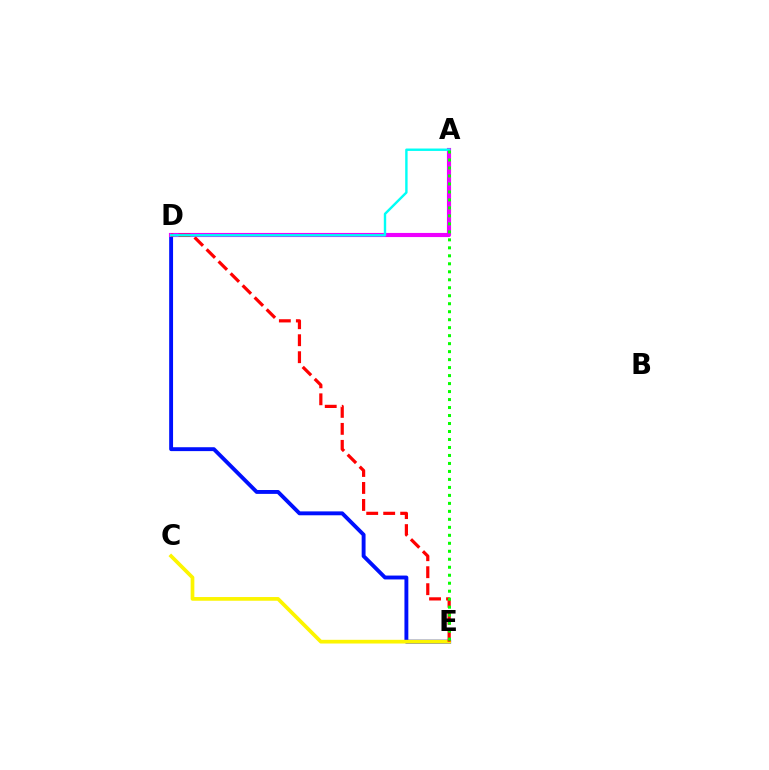{('D', 'E'): [{'color': '#0010ff', 'line_style': 'solid', 'thickness': 2.8}, {'color': '#ff0000', 'line_style': 'dashed', 'thickness': 2.31}], ('A', 'D'): [{'color': '#ee00ff', 'line_style': 'solid', 'thickness': 2.97}, {'color': '#00fff6', 'line_style': 'solid', 'thickness': 1.73}], ('C', 'E'): [{'color': '#fcf500', 'line_style': 'solid', 'thickness': 2.67}], ('A', 'E'): [{'color': '#08ff00', 'line_style': 'dotted', 'thickness': 2.17}]}